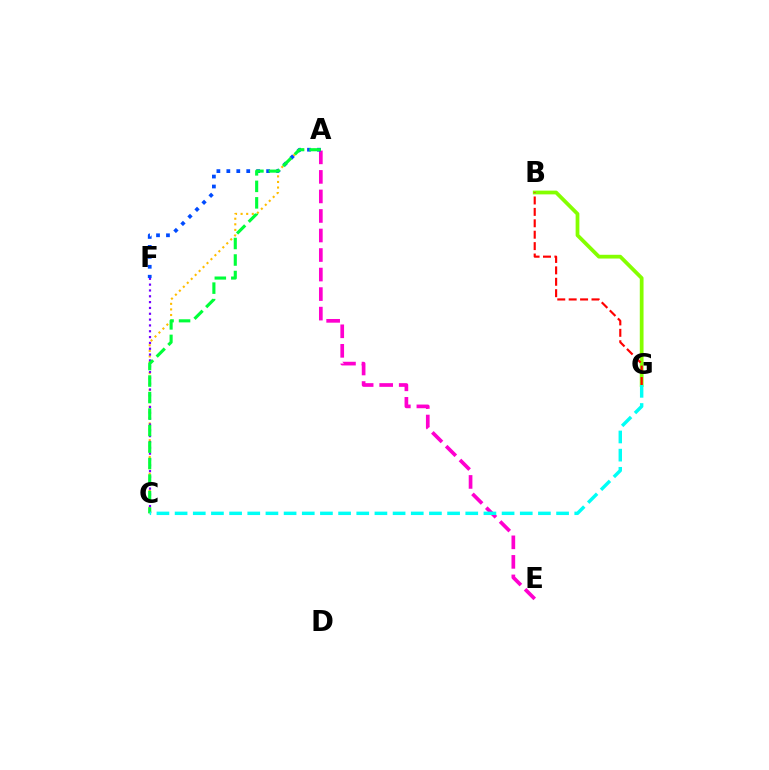{('A', 'C'): [{'color': '#ffbd00', 'line_style': 'dotted', 'thickness': 1.52}, {'color': '#00ff39', 'line_style': 'dashed', 'thickness': 2.24}], ('A', 'E'): [{'color': '#ff00cf', 'line_style': 'dashed', 'thickness': 2.65}], ('B', 'G'): [{'color': '#84ff00', 'line_style': 'solid', 'thickness': 2.7}, {'color': '#ff0000', 'line_style': 'dashed', 'thickness': 1.55}], ('A', 'F'): [{'color': '#004bff', 'line_style': 'dotted', 'thickness': 2.7}], ('C', 'F'): [{'color': '#7200ff', 'line_style': 'dotted', 'thickness': 1.58}], ('C', 'G'): [{'color': '#00fff6', 'line_style': 'dashed', 'thickness': 2.47}]}